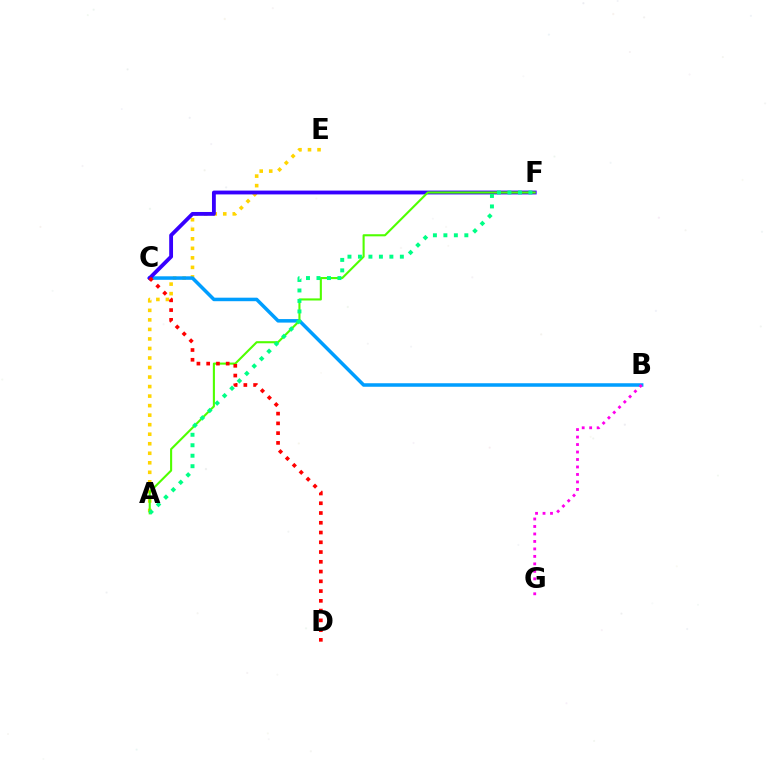{('A', 'E'): [{'color': '#ffd500', 'line_style': 'dotted', 'thickness': 2.59}], ('B', 'C'): [{'color': '#009eff', 'line_style': 'solid', 'thickness': 2.53}], ('C', 'F'): [{'color': '#3700ff', 'line_style': 'solid', 'thickness': 2.76}], ('A', 'F'): [{'color': '#4fff00', 'line_style': 'solid', 'thickness': 1.51}, {'color': '#00ff86', 'line_style': 'dotted', 'thickness': 2.85}], ('C', 'D'): [{'color': '#ff0000', 'line_style': 'dotted', 'thickness': 2.65}], ('B', 'G'): [{'color': '#ff00ed', 'line_style': 'dotted', 'thickness': 2.03}]}